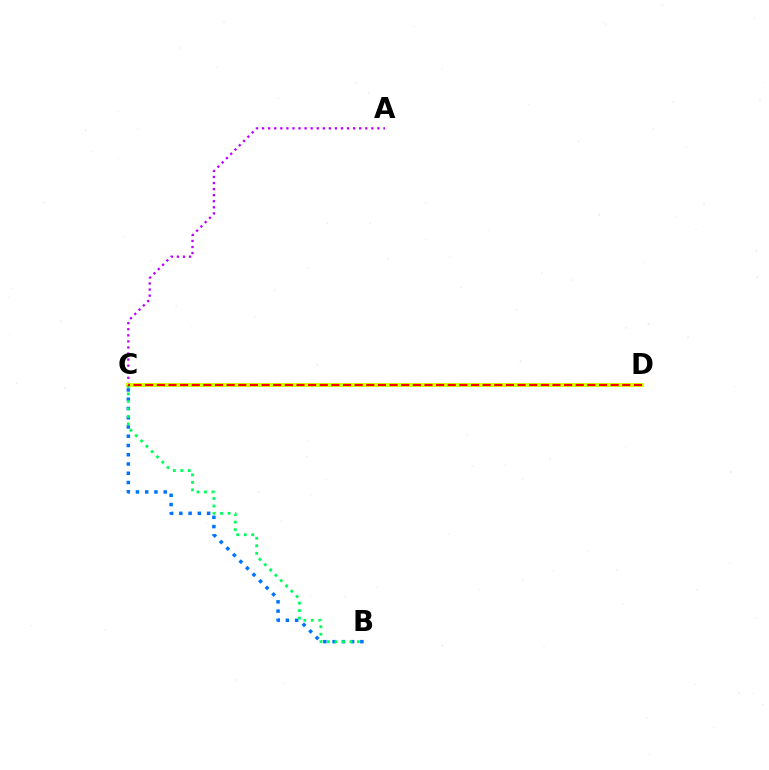{('B', 'C'): [{'color': '#0074ff', 'line_style': 'dotted', 'thickness': 2.52}, {'color': '#00ff5c', 'line_style': 'dotted', 'thickness': 2.04}], ('A', 'C'): [{'color': '#b900ff', 'line_style': 'dotted', 'thickness': 1.65}], ('C', 'D'): [{'color': '#d1ff00', 'line_style': 'solid', 'thickness': 2.84}, {'color': '#ff0000', 'line_style': 'dashed', 'thickness': 1.58}]}